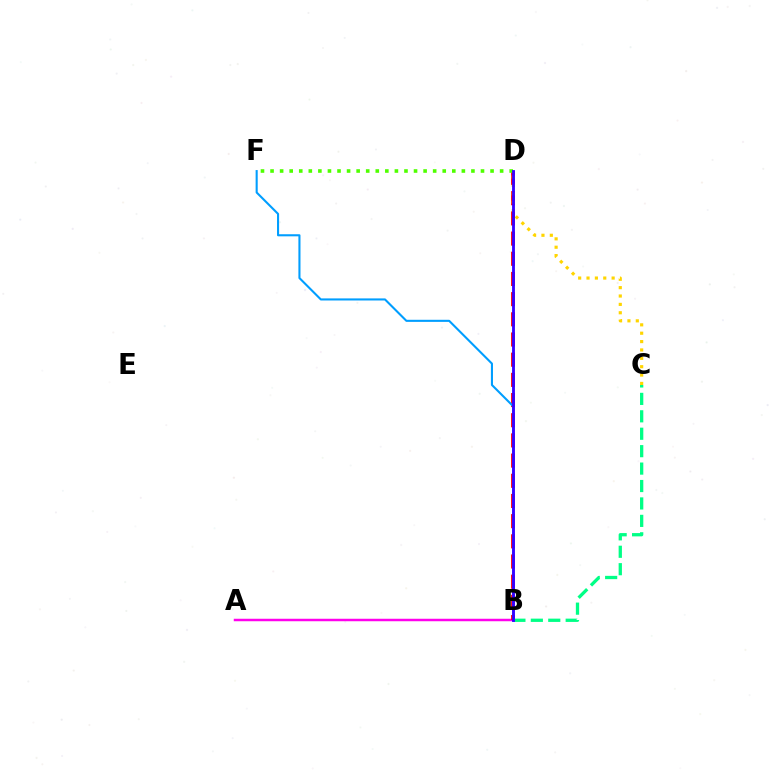{('A', 'B'): [{'color': '#ff00ed', 'line_style': 'solid', 'thickness': 1.79}], ('B', 'D'): [{'color': '#ff0000', 'line_style': 'dashed', 'thickness': 2.74}, {'color': '#3700ff', 'line_style': 'solid', 'thickness': 2.05}], ('B', 'C'): [{'color': '#00ff86', 'line_style': 'dashed', 'thickness': 2.37}], ('C', 'D'): [{'color': '#ffd500', 'line_style': 'dotted', 'thickness': 2.27}], ('D', 'F'): [{'color': '#4fff00', 'line_style': 'dotted', 'thickness': 2.6}], ('B', 'F'): [{'color': '#009eff', 'line_style': 'solid', 'thickness': 1.5}]}